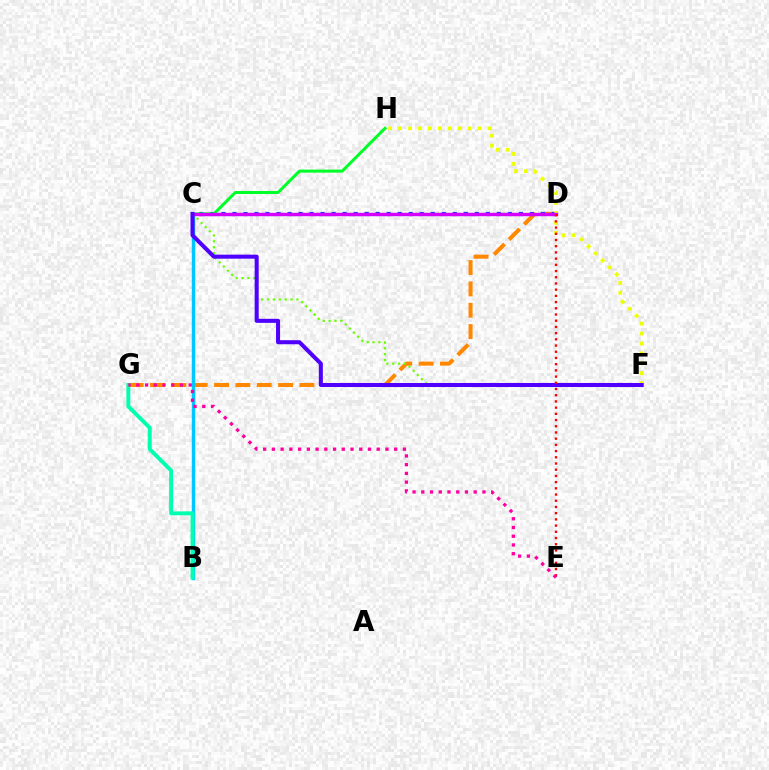{('D', 'G'): [{'color': '#ff8800', 'line_style': 'dashed', 'thickness': 2.9}], ('C', 'D'): [{'color': '#003fff', 'line_style': 'dotted', 'thickness': 2.99}, {'color': '#d600ff', 'line_style': 'solid', 'thickness': 2.46}], ('B', 'C'): [{'color': '#00c7ff', 'line_style': 'solid', 'thickness': 2.46}], ('C', 'F'): [{'color': '#66ff00', 'line_style': 'dotted', 'thickness': 1.59}, {'color': '#4f00ff', 'line_style': 'solid', 'thickness': 2.91}], ('F', 'H'): [{'color': '#eeff00', 'line_style': 'dotted', 'thickness': 2.69}], ('C', 'H'): [{'color': '#00ff27', 'line_style': 'solid', 'thickness': 2.17}], ('D', 'E'): [{'color': '#ff0000', 'line_style': 'dotted', 'thickness': 1.69}], ('B', 'G'): [{'color': '#00ffaf', 'line_style': 'solid', 'thickness': 2.83}], ('E', 'G'): [{'color': '#ff00a0', 'line_style': 'dotted', 'thickness': 2.37}]}